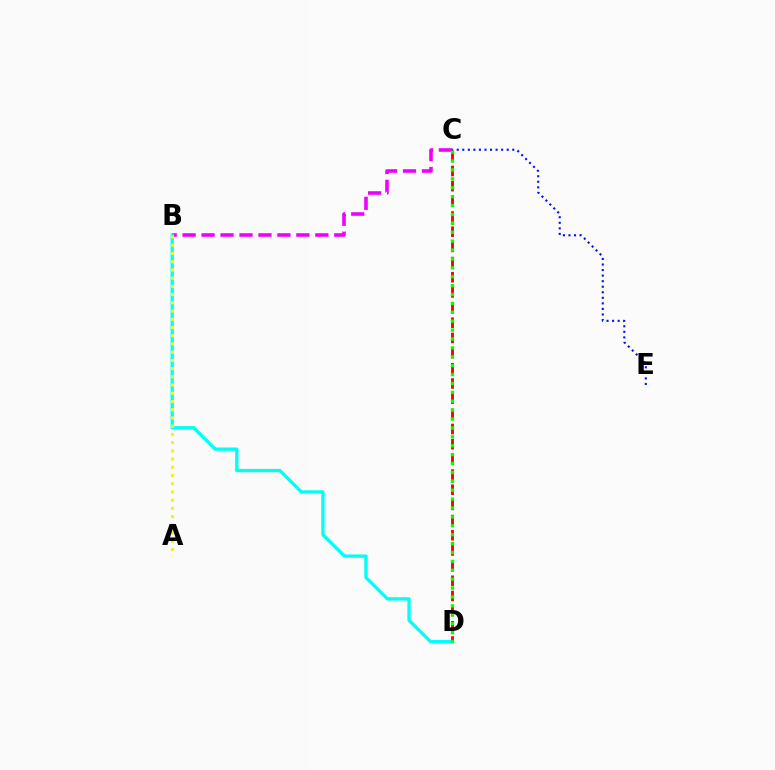{('C', 'D'): [{'color': '#ff0000', 'line_style': 'dashed', 'thickness': 2.06}, {'color': '#08ff00', 'line_style': 'dotted', 'thickness': 2.42}], ('B', 'C'): [{'color': '#ee00ff', 'line_style': 'dashed', 'thickness': 2.58}], ('B', 'D'): [{'color': '#00fff6', 'line_style': 'solid', 'thickness': 2.4}], ('C', 'E'): [{'color': '#0010ff', 'line_style': 'dotted', 'thickness': 1.51}], ('A', 'B'): [{'color': '#fcf500', 'line_style': 'dotted', 'thickness': 2.23}]}